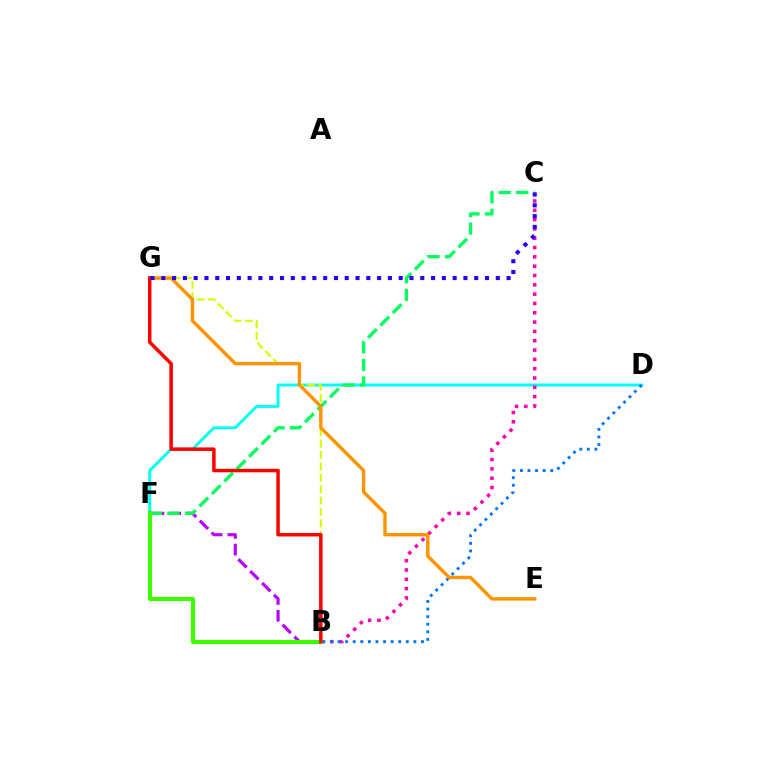{('D', 'F'): [{'color': '#00fff6', 'line_style': 'solid', 'thickness': 2.12}], ('B', 'C'): [{'color': '#ff00ac', 'line_style': 'dotted', 'thickness': 2.53}], ('B', 'G'): [{'color': '#d1ff00', 'line_style': 'dashed', 'thickness': 1.55}, {'color': '#ff0000', 'line_style': 'solid', 'thickness': 2.52}], ('B', 'D'): [{'color': '#0074ff', 'line_style': 'dotted', 'thickness': 2.06}], ('B', 'F'): [{'color': '#b900ff', 'line_style': 'dashed', 'thickness': 2.28}, {'color': '#3dff00', 'line_style': 'solid', 'thickness': 2.97}], ('C', 'F'): [{'color': '#00ff5c', 'line_style': 'dashed', 'thickness': 2.39}], ('E', 'G'): [{'color': '#ff9400', 'line_style': 'solid', 'thickness': 2.45}], ('C', 'G'): [{'color': '#2500ff', 'line_style': 'dotted', 'thickness': 2.93}]}